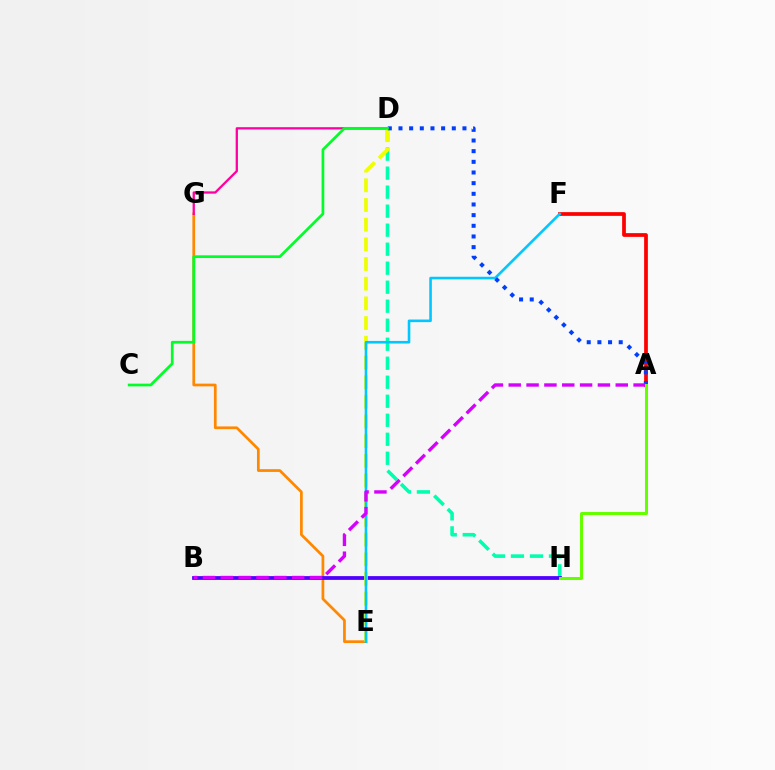{('A', 'F'): [{'color': '#ff0000', 'line_style': 'solid', 'thickness': 2.68}], ('E', 'G'): [{'color': '#ff8800', 'line_style': 'solid', 'thickness': 1.96}], ('D', 'H'): [{'color': '#00ffaf', 'line_style': 'dashed', 'thickness': 2.58}], ('D', 'G'): [{'color': '#ff00a0', 'line_style': 'solid', 'thickness': 1.65}], ('B', 'H'): [{'color': '#4f00ff', 'line_style': 'solid', 'thickness': 2.72}], ('D', 'E'): [{'color': '#eeff00', 'line_style': 'dashed', 'thickness': 2.67}], ('E', 'F'): [{'color': '#00c7ff', 'line_style': 'solid', 'thickness': 1.87}], ('A', 'D'): [{'color': '#003fff', 'line_style': 'dotted', 'thickness': 2.9}], ('C', 'D'): [{'color': '#00ff27', 'line_style': 'solid', 'thickness': 1.95}], ('A', 'B'): [{'color': '#d600ff', 'line_style': 'dashed', 'thickness': 2.42}], ('A', 'H'): [{'color': '#66ff00', 'line_style': 'solid', 'thickness': 2.17}]}